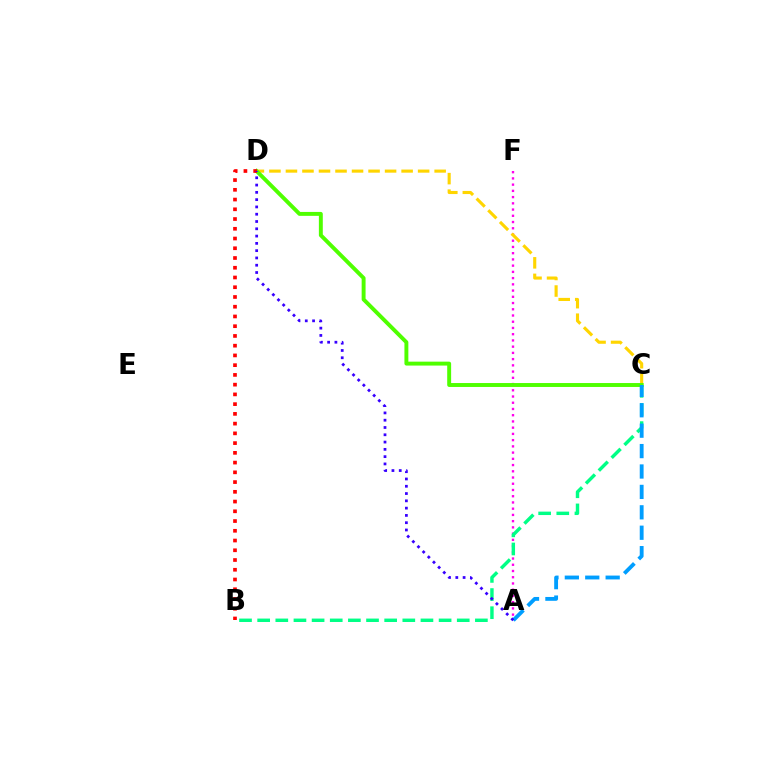{('A', 'F'): [{'color': '#ff00ed', 'line_style': 'dotted', 'thickness': 1.69}], ('C', 'D'): [{'color': '#ffd500', 'line_style': 'dashed', 'thickness': 2.24}, {'color': '#4fff00', 'line_style': 'solid', 'thickness': 2.82}], ('B', 'C'): [{'color': '#00ff86', 'line_style': 'dashed', 'thickness': 2.46}], ('A', 'C'): [{'color': '#009eff', 'line_style': 'dashed', 'thickness': 2.77}], ('B', 'D'): [{'color': '#ff0000', 'line_style': 'dotted', 'thickness': 2.65}], ('A', 'D'): [{'color': '#3700ff', 'line_style': 'dotted', 'thickness': 1.98}]}